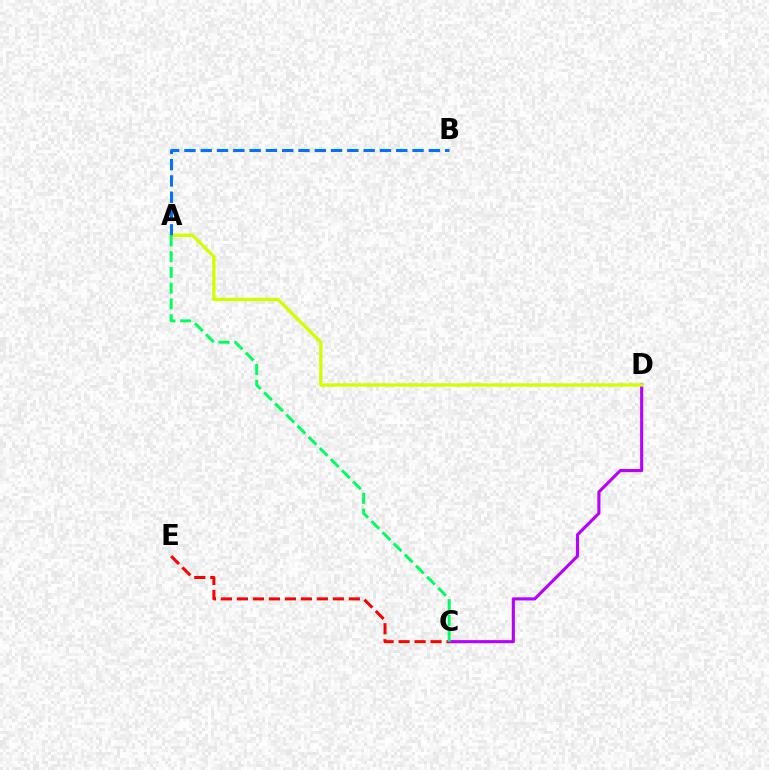{('C', 'D'): [{'color': '#b900ff', 'line_style': 'solid', 'thickness': 2.24}], ('A', 'D'): [{'color': '#d1ff00', 'line_style': 'solid', 'thickness': 2.39}], ('C', 'E'): [{'color': '#ff0000', 'line_style': 'dashed', 'thickness': 2.17}], ('A', 'B'): [{'color': '#0074ff', 'line_style': 'dashed', 'thickness': 2.21}], ('A', 'C'): [{'color': '#00ff5c', 'line_style': 'dashed', 'thickness': 2.14}]}